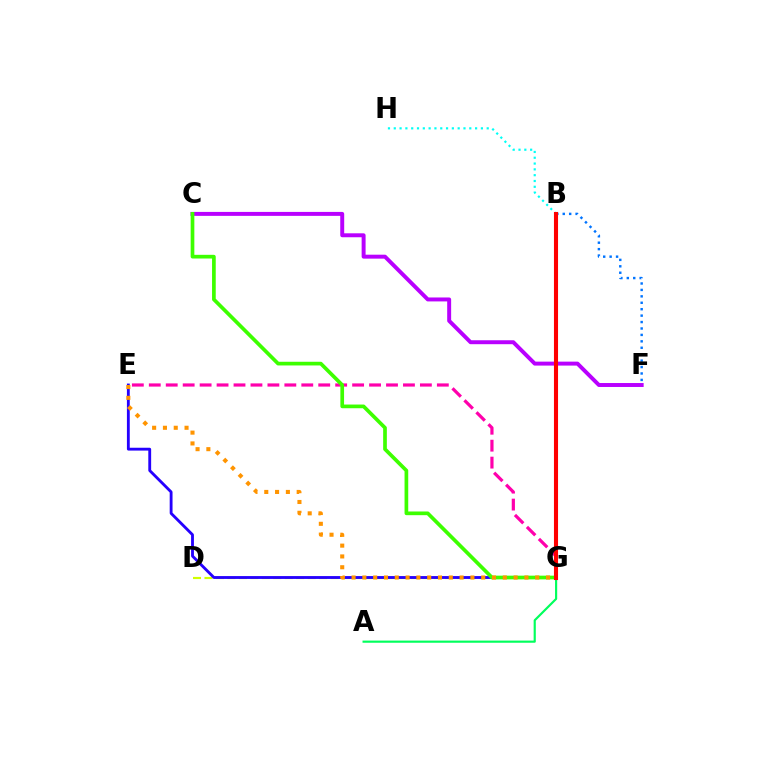{('B', 'H'): [{'color': '#00fff6', 'line_style': 'dotted', 'thickness': 1.58}], ('D', 'G'): [{'color': '#d1ff00', 'line_style': 'dashed', 'thickness': 1.56}], ('B', 'F'): [{'color': '#0074ff', 'line_style': 'dotted', 'thickness': 1.75}], ('E', 'G'): [{'color': '#ff00ac', 'line_style': 'dashed', 'thickness': 2.3}, {'color': '#2500ff', 'line_style': 'solid', 'thickness': 2.05}, {'color': '#ff9400', 'line_style': 'dotted', 'thickness': 2.94}], ('C', 'F'): [{'color': '#b900ff', 'line_style': 'solid', 'thickness': 2.84}], ('A', 'G'): [{'color': '#00ff5c', 'line_style': 'solid', 'thickness': 1.56}], ('C', 'G'): [{'color': '#3dff00', 'line_style': 'solid', 'thickness': 2.66}], ('B', 'G'): [{'color': '#ff0000', 'line_style': 'solid', 'thickness': 2.94}]}